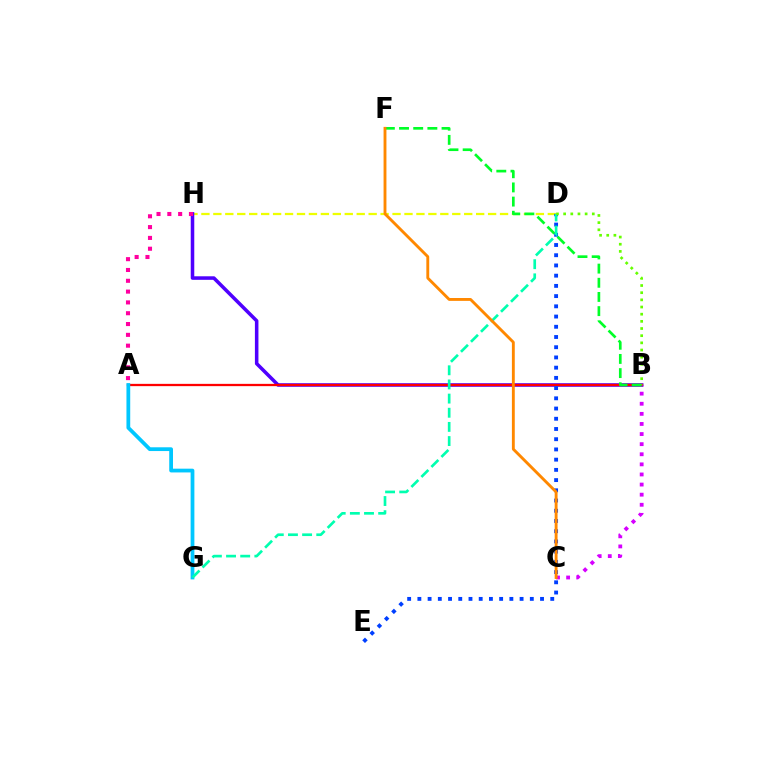{('D', 'H'): [{'color': '#eeff00', 'line_style': 'dashed', 'thickness': 1.62}], ('B', 'H'): [{'color': '#4f00ff', 'line_style': 'solid', 'thickness': 2.55}], ('A', 'B'): [{'color': '#ff0000', 'line_style': 'solid', 'thickness': 1.64}], ('D', 'E'): [{'color': '#003fff', 'line_style': 'dotted', 'thickness': 2.78}], ('A', 'H'): [{'color': '#ff00a0', 'line_style': 'dotted', 'thickness': 2.94}], ('B', 'C'): [{'color': '#d600ff', 'line_style': 'dotted', 'thickness': 2.74}], ('A', 'G'): [{'color': '#00c7ff', 'line_style': 'solid', 'thickness': 2.71}], ('B', 'F'): [{'color': '#00ff27', 'line_style': 'dashed', 'thickness': 1.92}], ('D', 'G'): [{'color': '#00ffaf', 'line_style': 'dashed', 'thickness': 1.92}], ('B', 'D'): [{'color': '#66ff00', 'line_style': 'dotted', 'thickness': 1.95}], ('C', 'F'): [{'color': '#ff8800', 'line_style': 'solid', 'thickness': 2.07}]}